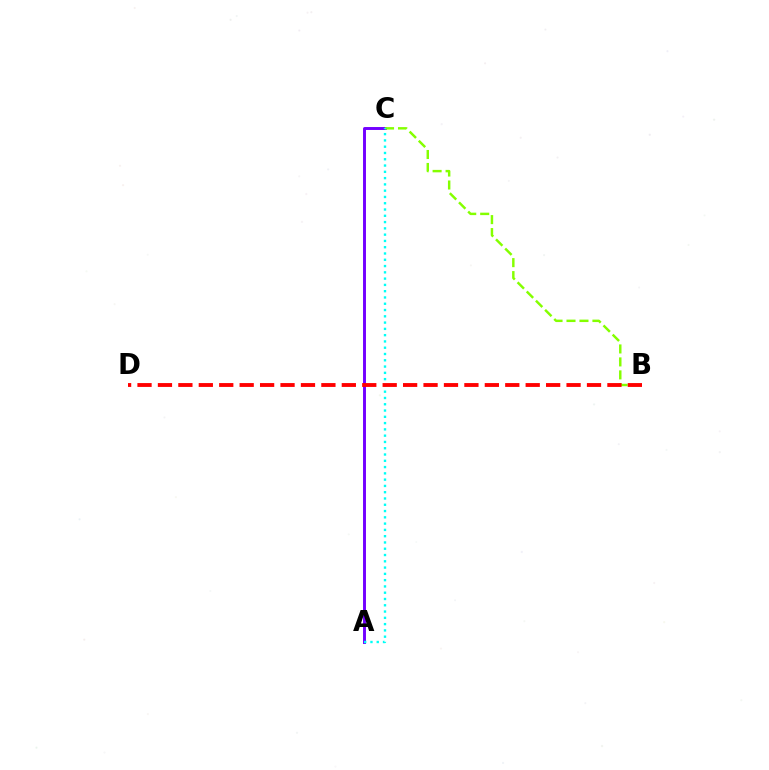{('A', 'C'): [{'color': '#7200ff', 'line_style': 'solid', 'thickness': 2.11}, {'color': '#00fff6', 'line_style': 'dotted', 'thickness': 1.71}], ('B', 'C'): [{'color': '#84ff00', 'line_style': 'dashed', 'thickness': 1.76}], ('B', 'D'): [{'color': '#ff0000', 'line_style': 'dashed', 'thickness': 2.78}]}